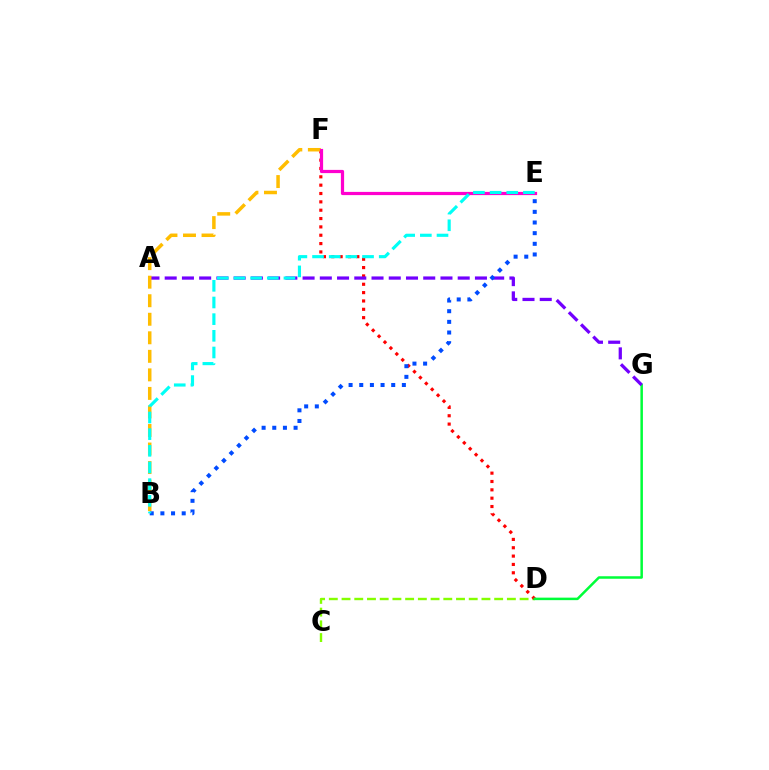{('C', 'D'): [{'color': '#84ff00', 'line_style': 'dashed', 'thickness': 1.73}], ('D', 'F'): [{'color': '#ff0000', 'line_style': 'dotted', 'thickness': 2.27}], ('D', 'G'): [{'color': '#00ff39', 'line_style': 'solid', 'thickness': 1.81}], ('A', 'G'): [{'color': '#7200ff', 'line_style': 'dashed', 'thickness': 2.34}], ('B', 'E'): [{'color': '#004bff', 'line_style': 'dotted', 'thickness': 2.9}, {'color': '#00fff6', 'line_style': 'dashed', 'thickness': 2.26}], ('B', 'F'): [{'color': '#ffbd00', 'line_style': 'dashed', 'thickness': 2.52}], ('E', 'F'): [{'color': '#ff00cf', 'line_style': 'solid', 'thickness': 2.31}]}